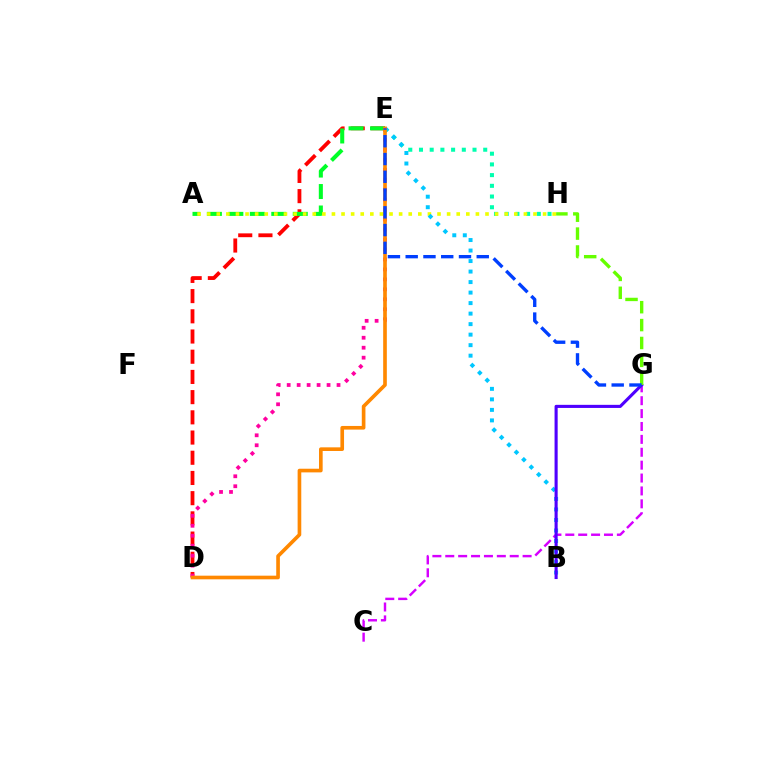{('E', 'H'): [{'color': '#00ffaf', 'line_style': 'dotted', 'thickness': 2.91}], ('D', 'E'): [{'color': '#ff0000', 'line_style': 'dashed', 'thickness': 2.75}, {'color': '#ff00a0', 'line_style': 'dotted', 'thickness': 2.71}, {'color': '#ff8800', 'line_style': 'solid', 'thickness': 2.63}], ('A', 'E'): [{'color': '#00ff27', 'line_style': 'dashed', 'thickness': 2.92}], ('A', 'H'): [{'color': '#eeff00', 'line_style': 'dotted', 'thickness': 2.61}], ('B', 'E'): [{'color': '#00c7ff', 'line_style': 'dotted', 'thickness': 2.86}], ('C', 'G'): [{'color': '#d600ff', 'line_style': 'dashed', 'thickness': 1.75}], ('B', 'G'): [{'color': '#4f00ff', 'line_style': 'solid', 'thickness': 2.23}], ('G', 'H'): [{'color': '#66ff00', 'line_style': 'dashed', 'thickness': 2.43}], ('E', 'G'): [{'color': '#003fff', 'line_style': 'dashed', 'thickness': 2.41}]}